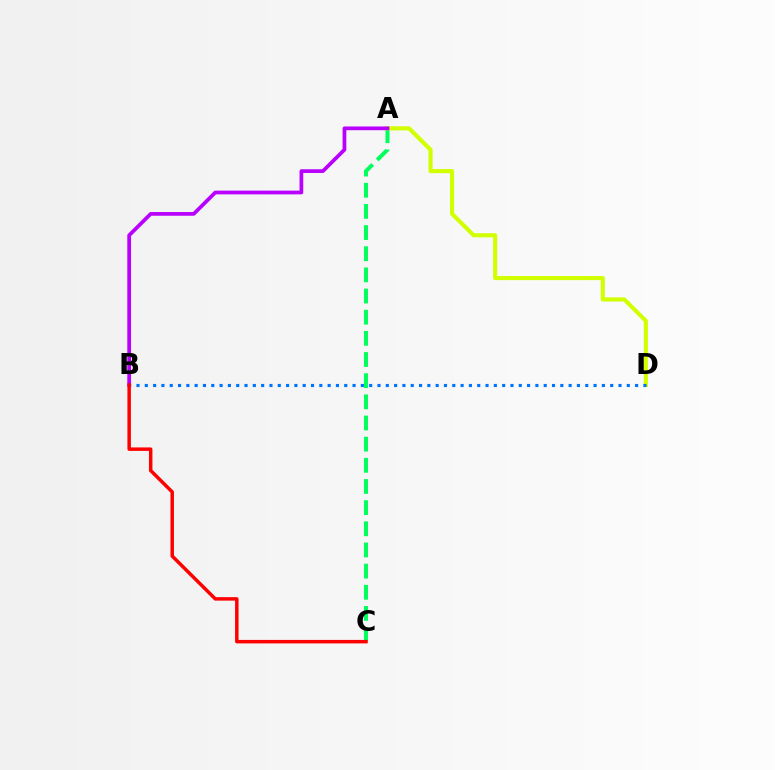{('A', 'C'): [{'color': '#00ff5c', 'line_style': 'dashed', 'thickness': 2.87}], ('A', 'D'): [{'color': '#d1ff00', 'line_style': 'solid', 'thickness': 2.97}], ('B', 'D'): [{'color': '#0074ff', 'line_style': 'dotted', 'thickness': 2.26}], ('A', 'B'): [{'color': '#b900ff', 'line_style': 'solid', 'thickness': 2.69}], ('B', 'C'): [{'color': '#ff0000', 'line_style': 'solid', 'thickness': 2.5}]}